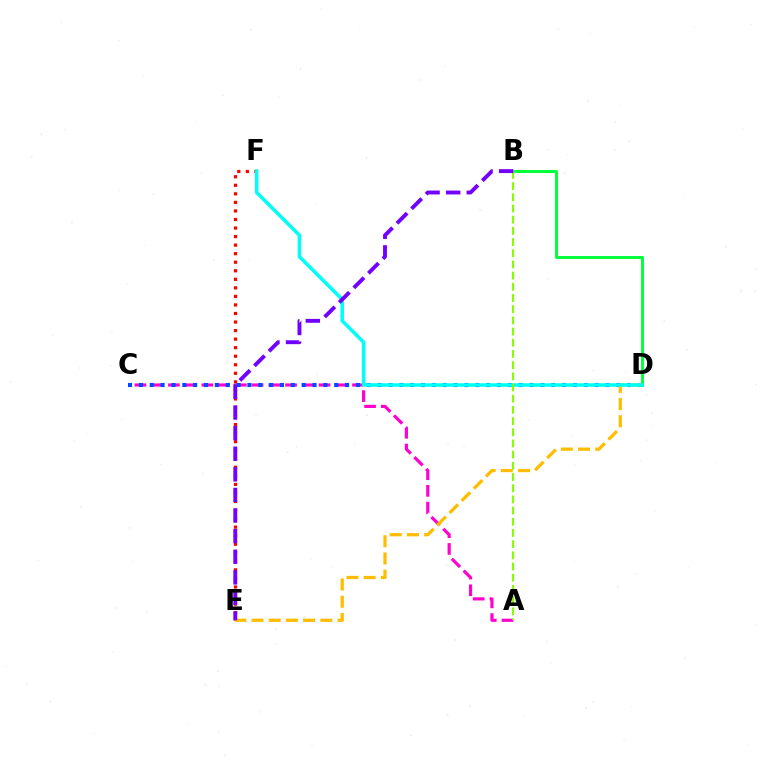{('A', 'C'): [{'color': '#ff00cf', 'line_style': 'dashed', 'thickness': 2.27}], ('E', 'F'): [{'color': '#ff0000', 'line_style': 'dotted', 'thickness': 2.32}], ('C', 'D'): [{'color': '#004bff', 'line_style': 'dotted', 'thickness': 2.95}], ('B', 'D'): [{'color': '#00ff39', 'line_style': 'solid', 'thickness': 2.1}], ('D', 'E'): [{'color': '#ffbd00', 'line_style': 'dashed', 'thickness': 2.34}], ('D', 'F'): [{'color': '#00fff6', 'line_style': 'solid', 'thickness': 2.53}], ('A', 'B'): [{'color': '#84ff00', 'line_style': 'dashed', 'thickness': 1.52}], ('B', 'E'): [{'color': '#7200ff', 'line_style': 'dashed', 'thickness': 2.8}]}